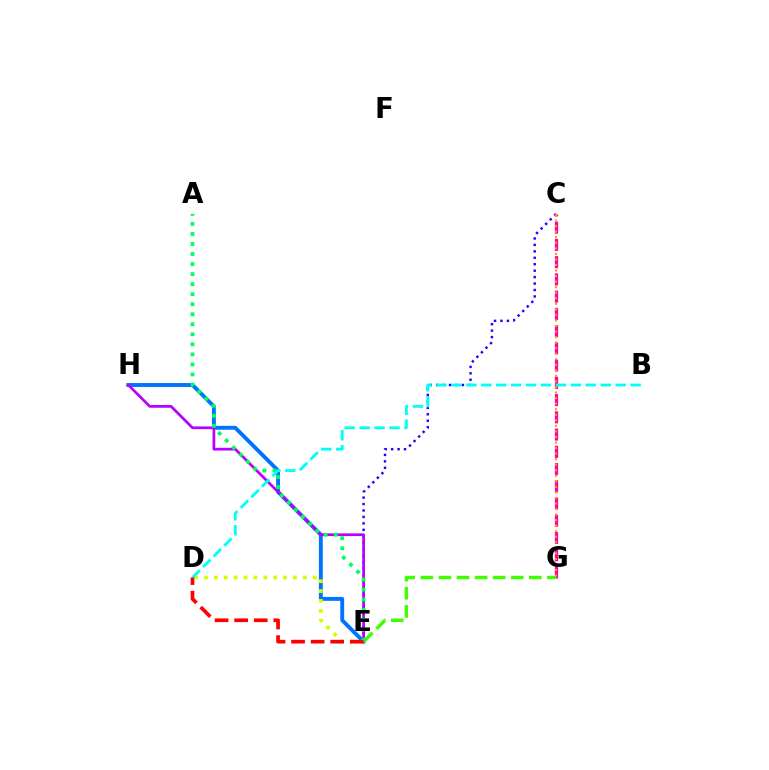{('C', 'G'): [{'color': '#ff00ac', 'line_style': 'dashed', 'thickness': 2.34}, {'color': '#ff9400', 'line_style': 'dotted', 'thickness': 1.51}], ('C', 'E'): [{'color': '#2500ff', 'line_style': 'dotted', 'thickness': 1.75}], ('E', 'H'): [{'color': '#0074ff', 'line_style': 'solid', 'thickness': 2.81}, {'color': '#b900ff', 'line_style': 'solid', 'thickness': 1.96}], ('E', 'G'): [{'color': '#3dff00', 'line_style': 'dashed', 'thickness': 2.46}], ('A', 'E'): [{'color': '#00ff5c', 'line_style': 'dotted', 'thickness': 2.73}], ('D', 'E'): [{'color': '#d1ff00', 'line_style': 'dotted', 'thickness': 2.68}, {'color': '#ff0000', 'line_style': 'dashed', 'thickness': 2.66}], ('B', 'D'): [{'color': '#00fff6', 'line_style': 'dashed', 'thickness': 2.03}]}